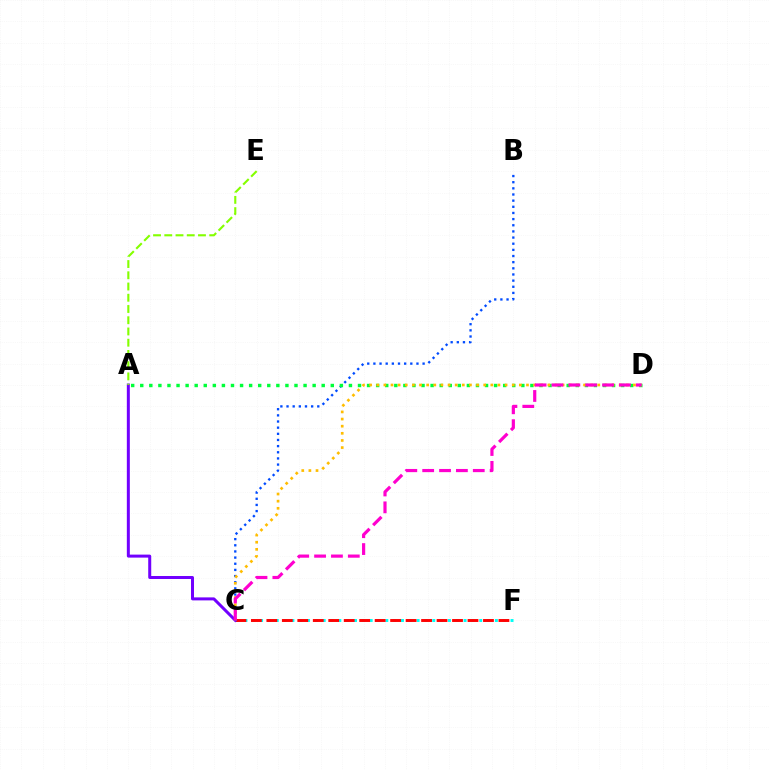{('B', 'C'): [{'color': '#004bff', 'line_style': 'dotted', 'thickness': 1.67}], ('C', 'F'): [{'color': '#00fff6', 'line_style': 'dotted', 'thickness': 2.13}, {'color': '#ff0000', 'line_style': 'dashed', 'thickness': 2.1}], ('A', 'C'): [{'color': '#7200ff', 'line_style': 'solid', 'thickness': 2.16}], ('A', 'D'): [{'color': '#00ff39', 'line_style': 'dotted', 'thickness': 2.47}], ('A', 'E'): [{'color': '#84ff00', 'line_style': 'dashed', 'thickness': 1.53}], ('C', 'D'): [{'color': '#ffbd00', 'line_style': 'dotted', 'thickness': 1.94}, {'color': '#ff00cf', 'line_style': 'dashed', 'thickness': 2.29}]}